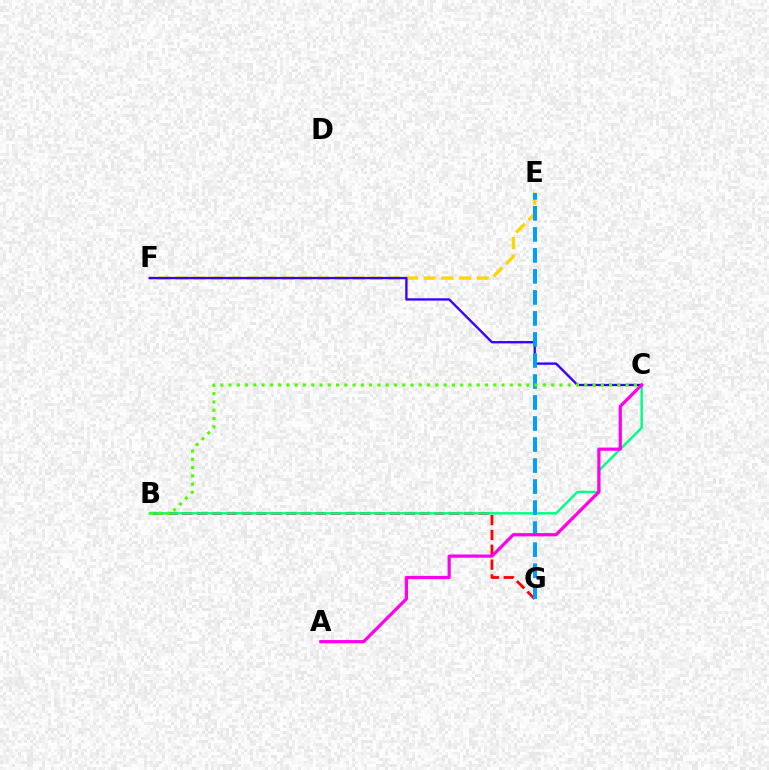{('E', 'F'): [{'color': '#ffd500', 'line_style': 'dashed', 'thickness': 2.41}], ('B', 'G'): [{'color': '#ff0000', 'line_style': 'dashed', 'thickness': 2.01}], ('B', 'C'): [{'color': '#00ff86', 'line_style': 'solid', 'thickness': 1.75}, {'color': '#4fff00', 'line_style': 'dotted', 'thickness': 2.25}], ('C', 'F'): [{'color': '#3700ff', 'line_style': 'solid', 'thickness': 1.68}], ('E', 'G'): [{'color': '#009eff', 'line_style': 'dashed', 'thickness': 2.86}], ('A', 'C'): [{'color': '#ff00ed', 'line_style': 'solid', 'thickness': 2.32}]}